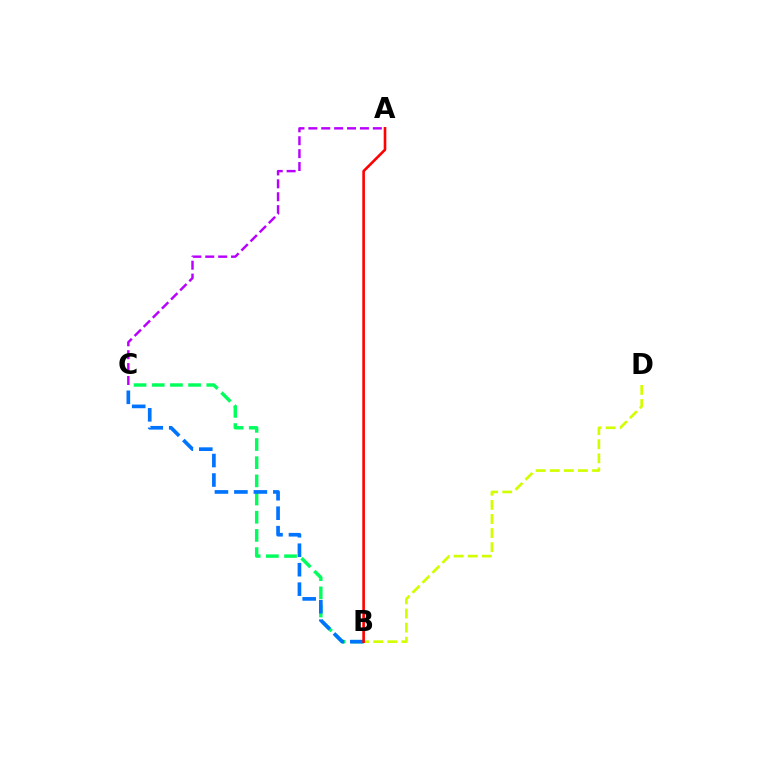{('B', 'C'): [{'color': '#00ff5c', 'line_style': 'dashed', 'thickness': 2.47}, {'color': '#0074ff', 'line_style': 'dashed', 'thickness': 2.64}], ('B', 'D'): [{'color': '#d1ff00', 'line_style': 'dashed', 'thickness': 1.91}], ('A', 'C'): [{'color': '#b900ff', 'line_style': 'dashed', 'thickness': 1.75}], ('A', 'B'): [{'color': '#ff0000', 'line_style': 'solid', 'thickness': 1.88}]}